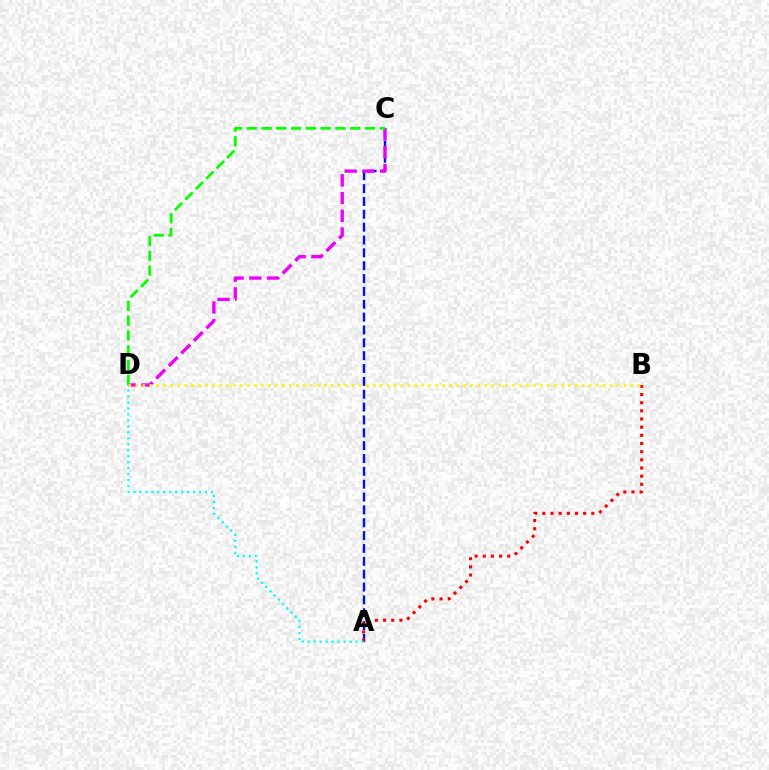{('A', 'C'): [{'color': '#0010ff', 'line_style': 'dashed', 'thickness': 1.75}], ('C', 'D'): [{'color': '#ee00ff', 'line_style': 'dashed', 'thickness': 2.41}, {'color': '#08ff00', 'line_style': 'dashed', 'thickness': 2.01}], ('A', 'B'): [{'color': '#ff0000', 'line_style': 'dotted', 'thickness': 2.22}], ('A', 'D'): [{'color': '#00fff6', 'line_style': 'dotted', 'thickness': 1.62}], ('B', 'D'): [{'color': '#fcf500', 'line_style': 'dotted', 'thickness': 1.9}]}